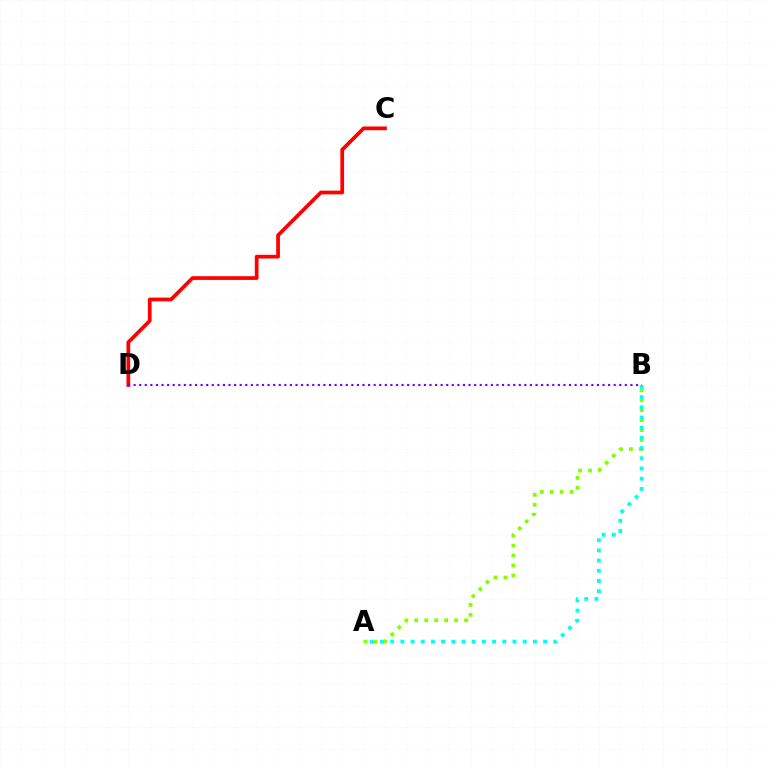{('A', 'B'): [{'color': '#84ff00', 'line_style': 'dotted', 'thickness': 2.7}, {'color': '#00fff6', 'line_style': 'dotted', 'thickness': 2.77}], ('C', 'D'): [{'color': '#ff0000', 'line_style': 'solid', 'thickness': 2.68}], ('B', 'D'): [{'color': '#7200ff', 'line_style': 'dotted', 'thickness': 1.52}]}